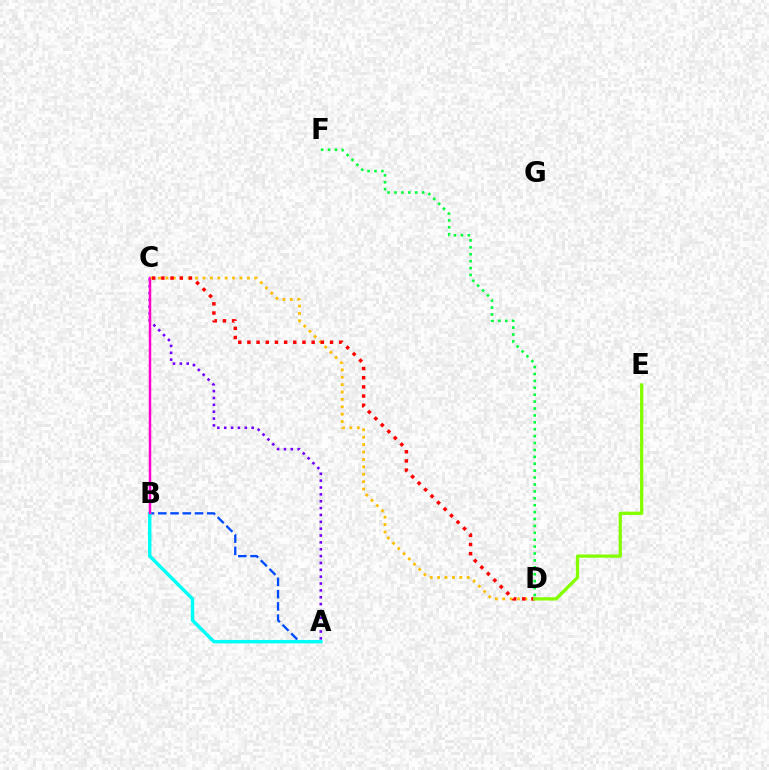{('A', 'C'): [{'color': '#7200ff', 'line_style': 'dotted', 'thickness': 1.86}], ('A', 'B'): [{'color': '#004bff', 'line_style': 'dashed', 'thickness': 1.66}, {'color': '#00fff6', 'line_style': 'solid', 'thickness': 2.48}], ('D', 'F'): [{'color': '#00ff39', 'line_style': 'dotted', 'thickness': 1.88}], ('B', 'C'): [{'color': '#ff00cf', 'line_style': 'solid', 'thickness': 1.79}], ('C', 'D'): [{'color': '#ffbd00', 'line_style': 'dotted', 'thickness': 2.01}, {'color': '#ff0000', 'line_style': 'dotted', 'thickness': 2.49}], ('D', 'E'): [{'color': '#84ff00', 'line_style': 'solid', 'thickness': 2.37}]}